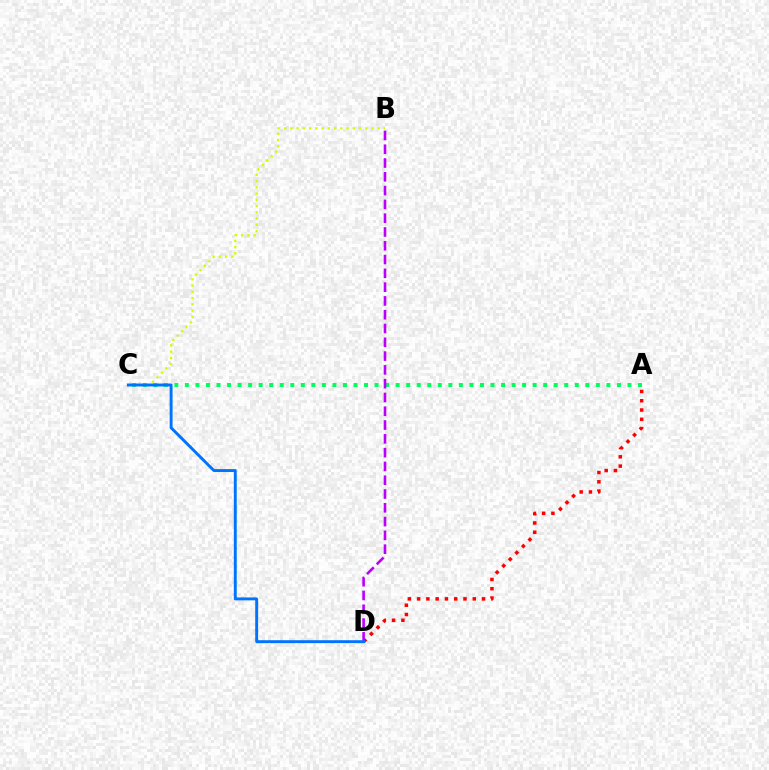{('A', 'C'): [{'color': '#00ff5c', 'line_style': 'dotted', 'thickness': 2.86}], ('B', 'C'): [{'color': '#d1ff00', 'line_style': 'dotted', 'thickness': 1.7}], ('A', 'D'): [{'color': '#ff0000', 'line_style': 'dotted', 'thickness': 2.52}], ('B', 'D'): [{'color': '#b900ff', 'line_style': 'dashed', 'thickness': 1.87}], ('C', 'D'): [{'color': '#0074ff', 'line_style': 'solid', 'thickness': 2.1}]}